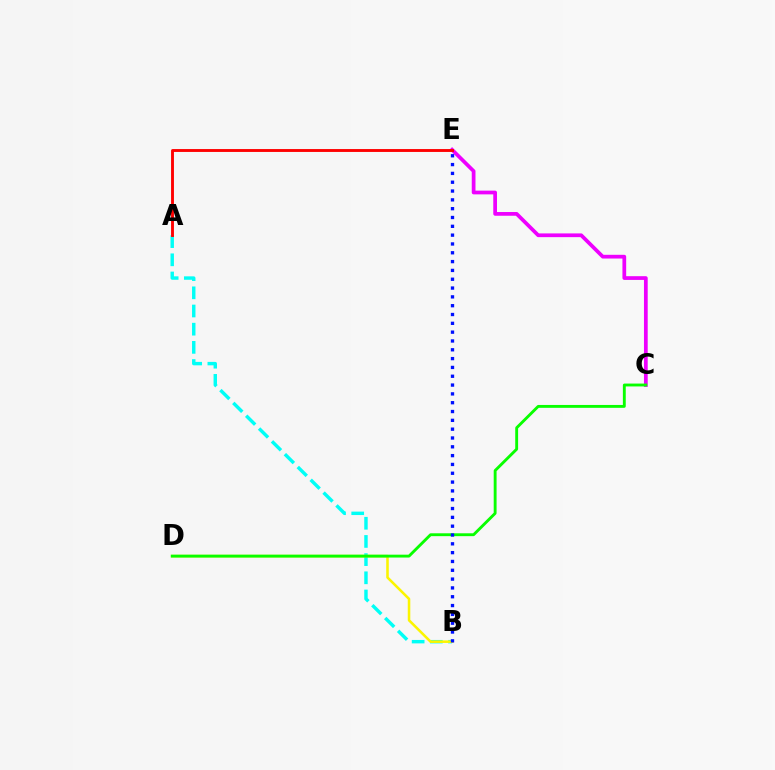{('C', 'E'): [{'color': '#ee00ff', 'line_style': 'solid', 'thickness': 2.69}], ('A', 'B'): [{'color': '#00fff6', 'line_style': 'dashed', 'thickness': 2.47}], ('B', 'D'): [{'color': '#fcf500', 'line_style': 'solid', 'thickness': 1.84}], ('A', 'E'): [{'color': '#ff0000', 'line_style': 'solid', 'thickness': 2.07}], ('C', 'D'): [{'color': '#08ff00', 'line_style': 'solid', 'thickness': 2.07}], ('B', 'E'): [{'color': '#0010ff', 'line_style': 'dotted', 'thickness': 2.4}]}